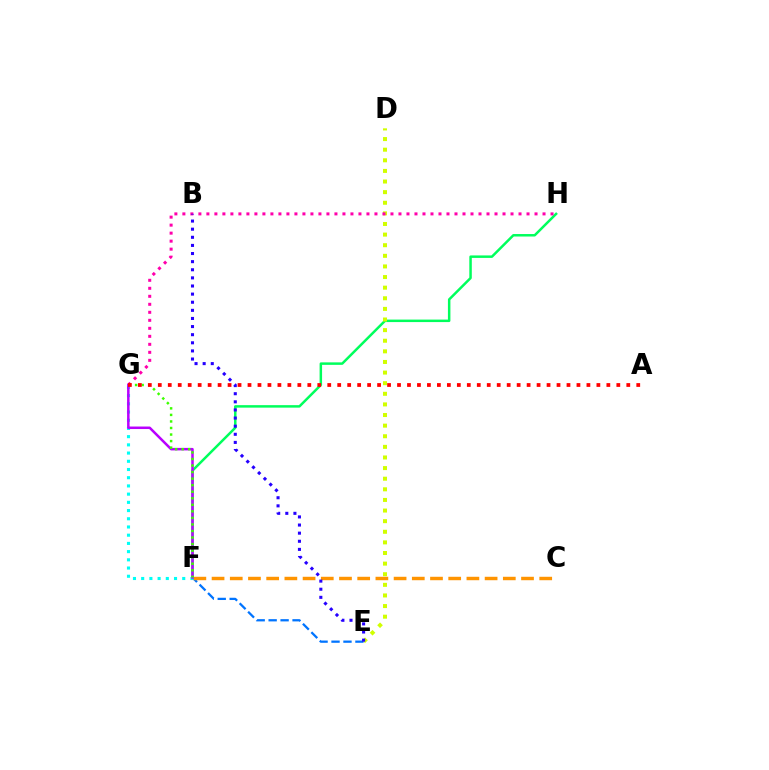{('E', 'F'): [{'color': '#0074ff', 'line_style': 'dashed', 'thickness': 1.62}], ('F', 'H'): [{'color': '#00ff5c', 'line_style': 'solid', 'thickness': 1.79}], ('D', 'E'): [{'color': '#d1ff00', 'line_style': 'dotted', 'thickness': 2.88}], ('G', 'H'): [{'color': '#ff00ac', 'line_style': 'dotted', 'thickness': 2.17}], ('C', 'F'): [{'color': '#ff9400', 'line_style': 'dashed', 'thickness': 2.47}], ('F', 'G'): [{'color': '#00fff6', 'line_style': 'dotted', 'thickness': 2.23}, {'color': '#b900ff', 'line_style': 'solid', 'thickness': 1.81}, {'color': '#3dff00', 'line_style': 'dotted', 'thickness': 1.78}], ('B', 'E'): [{'color': '#2500ff', 'line_style': 'dotted', 'thickness': 2.21}], ('A', 'G'): [{'color': '#ff0000', 'line_style': 'dotted', 'thickness': 2.71}]}